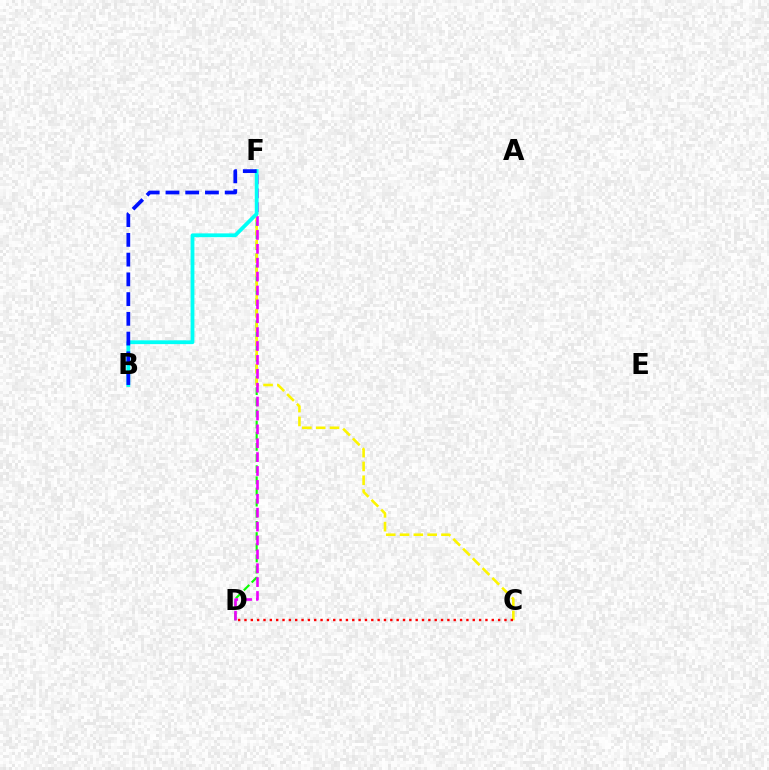{('D', 'F'): [{'color': '#08ff00', 'line_style': 'dashed', 'thickness': 1.51}, {'color': '#ee00ff', 'line_style': 'dashed', 'thickness': 1.89}], ('C', 'F'): [{'color': '#fcf500', 'line_style': 'dashed', 'thickness': 1.88}], ('C', 'D'): [{'color': '#ff0000', 'line_style': 'dotted', 'thickness': 1.72}], ('B', 'F'): [{'color': '#00fff6', 'line_style': 'solid', 'thickness': 2.73}, {'color': '#0010ff', 'line_style': 'dashed', 'thickness': 2.68}]}